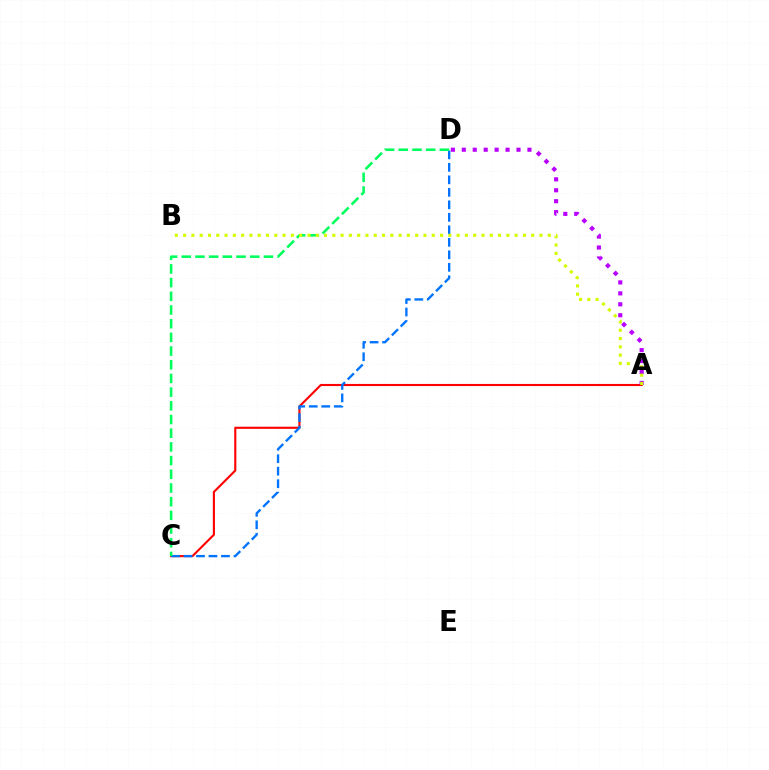{('A', 'C'): [{'color': '#ff0000', 'line_style': 'solid', 'thickness': 1.53}], ('A', 'D'): [{'color': '#b900ff', 'line_style': 'dotted', 'thickness': 2.97}], ('C', 'D'): [{'color': '#0074ff', 'line_style': 'dashed', 'thickness': 1.7}, {'color': '#00ff5c', 'line_style': 'dashed', 'thickness': 1.86}], ('A', 'B'): [{'color': '#d1ff00', 'line_style': 'dotted', 'thickness': 2.25}]}